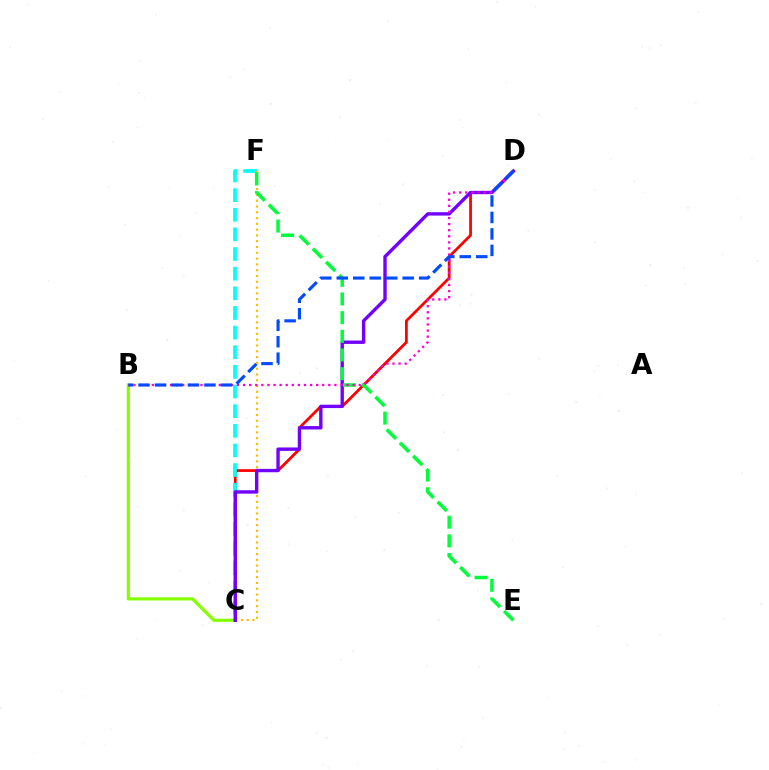{('B', 'C'): [{'color': '#84ff00', 'line_style': 'solid', 'thickness': 2.28}], ('C', 'D'): [{'color': '#ff0000', 'line_style': 'solid', 'thickness': 1.99}, {'color': '#7200ff', 'line_style': 'solid', 'thickness': 2.43}], ('C', 'F'): [{'color': '#00fff6', 'line_style': 'dashed', 'thickness': 2.67}, {'color': '#ffbd00', 'line_style': 'dotted', 'thickness': 1.57}], ('E', 'F'): [{'color': '#00ff39', 'line_style': 'dashed', 'thickness': 2.54}], ('B', 'D'): [{'color': '#ff00cf', 'line_style': 'dotted', 'thickness': 1.65}, {'color': '#004bff', 'line_style': 'dashed', 'thickness': 2.24}]}